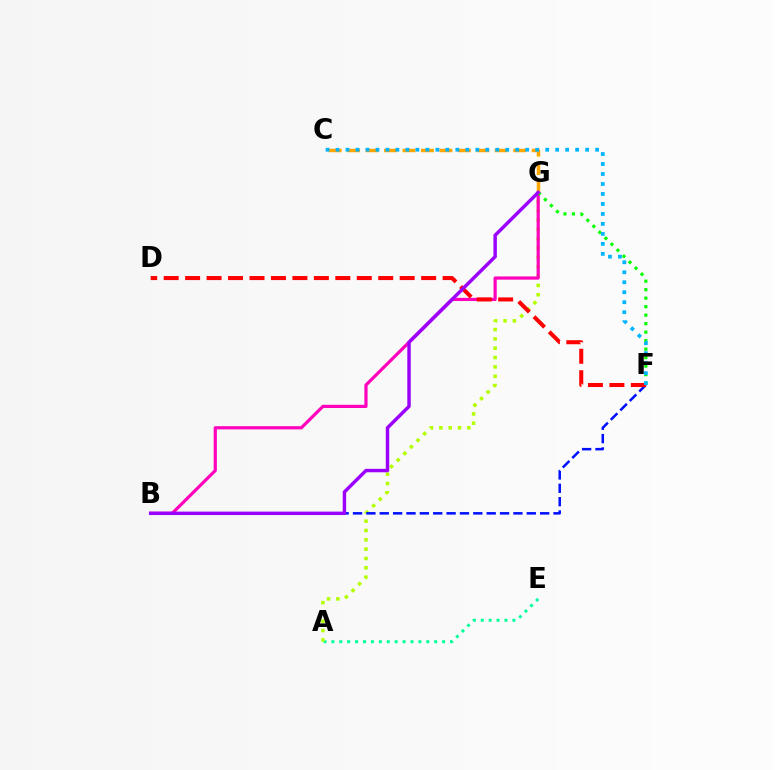{('A', 'E'): [{'color': '#00ff9d', 'line_style': 'dotted', 'thickness': 2.15}], ('A', 'G'): [{'color': '#b3ff00', 'line_style': 'dotted', 'thickness': 2.53}], ('B', 'G'): [{'color': '#ff00bd', 'line_style': 'solid', 'thickness': 2.3}, {'color': '#9b00ff', 'line_style': 'solid', 'thickness': 2.48}], ('B', 'F'): [{'color': '#0010ff', 'line_style': 'dashed', 'thickness': 1.82}], ('F', 'G'): [{'color': '#08ff00', 'line_style': 'dotted', 'thickness': 2.31}], ('D', 'F'): [{'color': '#ff0000', 'line_style': 'dashed', 'thickness': 2.91}], ('C', 'G'): [{'color': '#ffa500', 'line_style': 'dashed', 'thickness': 2.51}], ('C', 'F'): [{'color': '#00b5ff', 'line_style': 'dotted', 'thickness': 2.71}]}